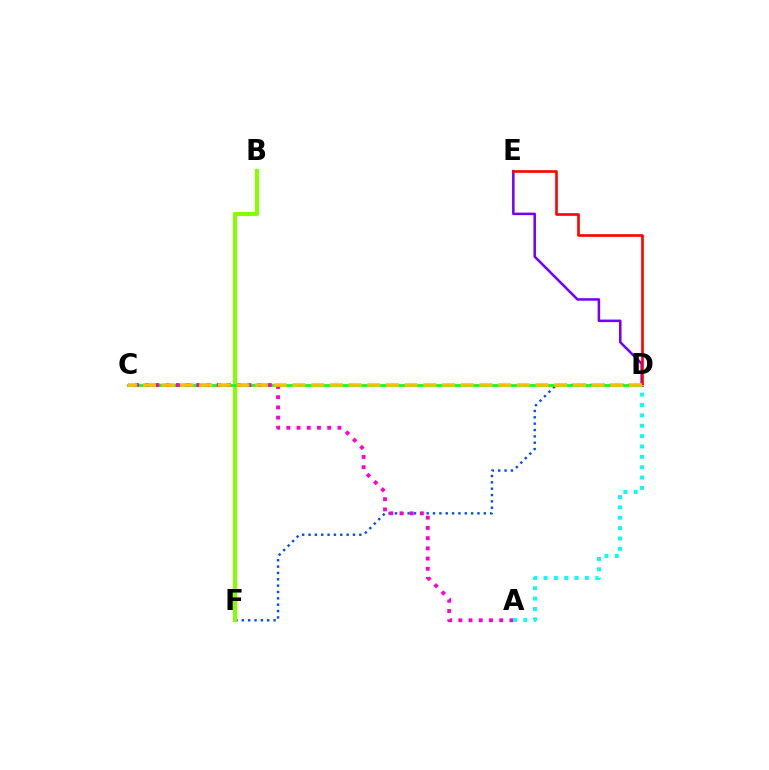{('D', 'F'): [{'color': '#004bff', 'line_style': 'dotted', 'thickness': 1.73}], ('B', 'F'): [{'color': '#84ff00', 'line_style': 'solid', 'thickness': 2.96}], ('D', 'E'): [{'color': '#7200ff', 'line_style': 'solid', 'thickness': 1.82}, {'color': '#ff0000', 'line_style': 'solid', 'thickness': 1.89}], ('C', 'D'): [{'color': '#00ff39', 'line_style': 'solid', 'thickness': 2.0}, {'color': '#ffbd00', 'line_style': 'dashed', 'thickness': 2.54}], ('A', 'C'): [{'color': '#ff00cf', 'line_style': 'dotted', 'thickness': 2.78}], ('A', 'D'): [{'color': '#00fff6', 'line_style': 'dotted', 'thickness': 2.82}]}